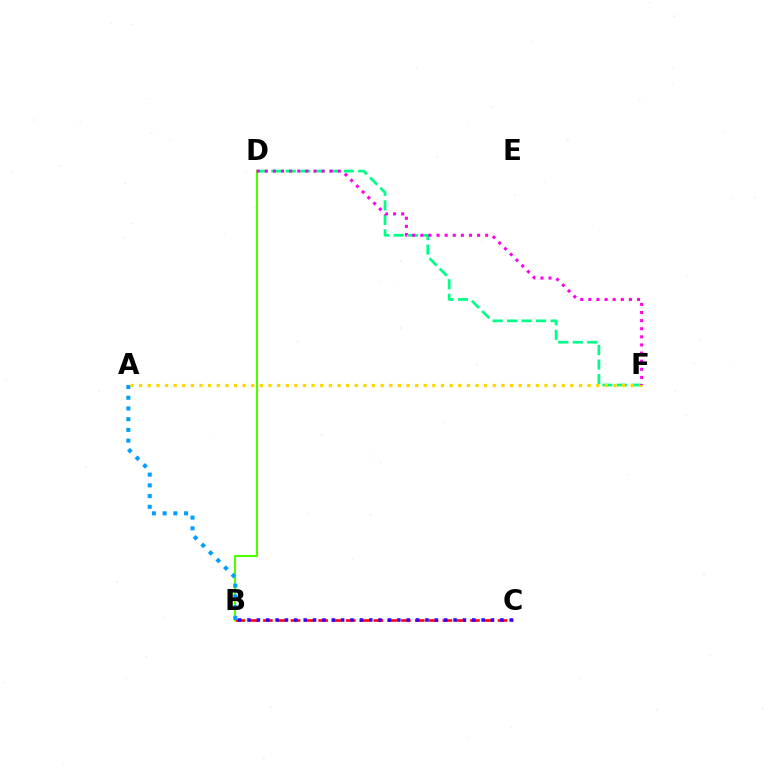{('B', 'C'): [{'color': '#ff0000', 'line_style': 'dashed', 'thickness': 1.87}, {'color': '#3700ff', 'line_style': 'dotted', 'thickness': 2.54}], ('D', 'F'): [{'color': '#00ff86', 'line_style': 'dashed', 'thickness': 1.97}, {'color': '#ff00ed', 'line_style': 'dotted', 'thickness': 2.2}], ('B', 'D'): [{'color': '#4fff00', 'line_style': 'solid', 'thickness': 1.52}], ('A', 'B'): [{'color': '#009eff', 'line_style': 'dotted', 'thickness': 2.91}], ('A', 'F'): [{'color': '#ffd500', 'line_style': 'dotted', 'thickness': 2.34}]}